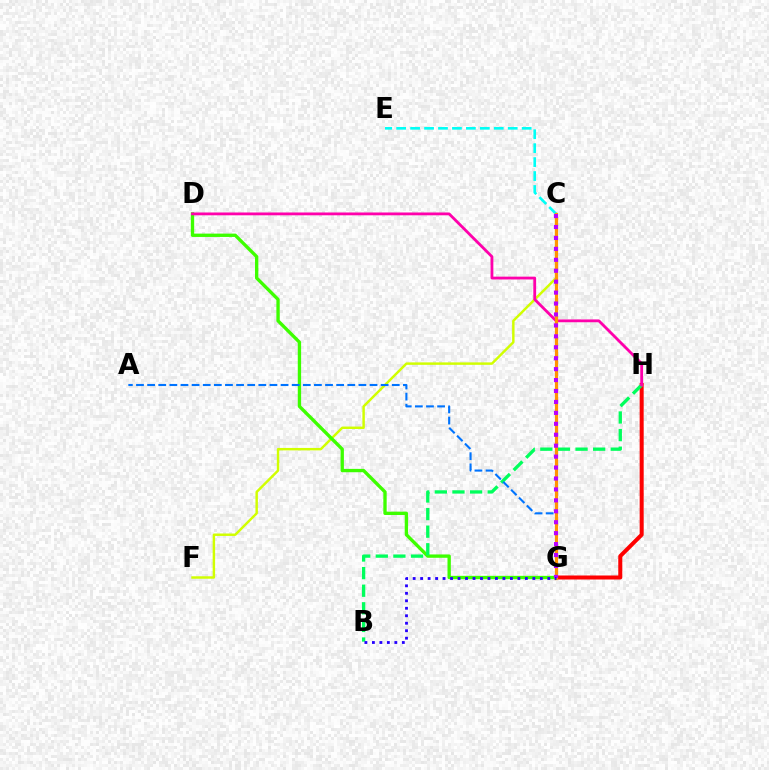{('G', 'H'): [{'color': '#ff0000', 'line_style': 'solid', 'thickness': 2.89}], ('C', 'F'): [{'color': '#d1ff00', 'line_style': 'solid', 'thickness': 1.76}], ('D', 'G'): [{'color': '#3dff00', 'line_style': 'solid', 'thickness': 2.4}], ('C', 'E'): [{'color': '#00fff6', 'line_style': 'dashed', 'thickness': 1.89}], ('B', 'H'): [{'color': '#00ff5c', 'line_style': 'dashed', 'thickness': 2.39}], ('A', 'G'): [{'color': '#0074ff', 'line_style': 'dashed', 'thickness': 1.51}], ('D', 'H'): [{'color': '#ff00ac', 'line_style': 'solid', 'thickness': 2.02}], ('C', 'G'): [{'color': '#ff9400', 'line_style': 'solid', 'thickness': 2.3}, {'color': '#b900ff', 'line_style': 'dotted', 'thickness': 2.97}], ('B', 'G'): [{'color': '#2500ff', 'line_style': 'dotted', 'thickness': 2.03}]}